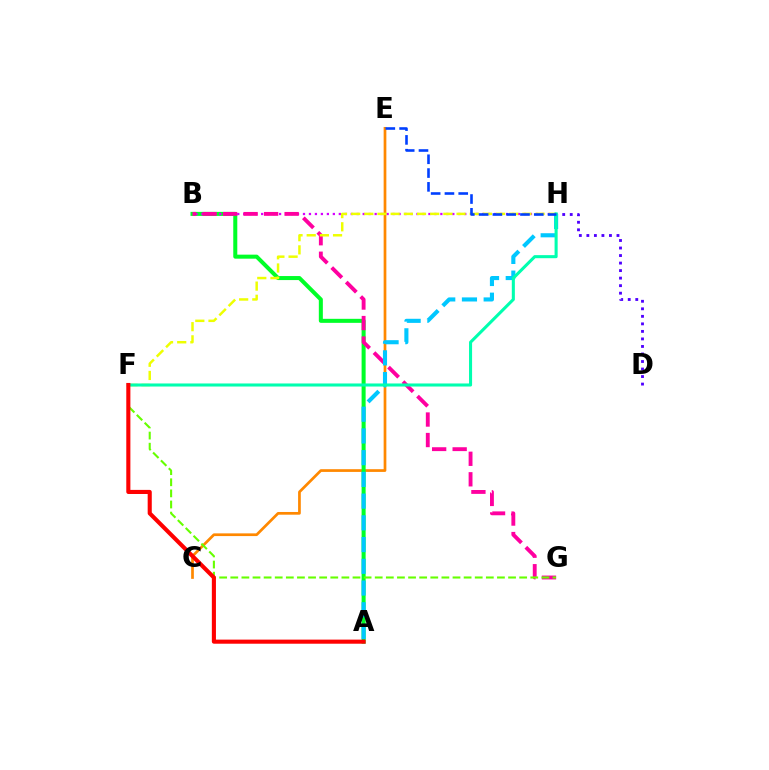{('C', 'E'): [{'color': '#ff8800', 'line_style': 'solid', 'thickness': 1.95}], ('A', 'B'): [{'color': '#00ff27', 'line_style': 'solid', 'thickness': 2.9}], ('B', 'H'): [{'color': '#d600ff', 'line_style': 'dotted', 'thickness': 1.62}], ('B', 'G'): [{'color': '#ff00a0', 'line_style': 'dashed', 'thickness': 2.79}], ('F', 'G'): [{'color': '#66ff00', 'line_style': 'dashed', 'thickness': 1.51}], ('D', 'H'): [{'color': '#4f00ff', 'line_style': 'dotted', 'thickness': 2.04}], ('F', 'H'): [{'color': '#eeff00', 'line_style': 'dashed', 'thickness': 1.79}, {'color': '#00ffaf', 'line_style': 'solid', 'thickness': 2.21}], ('A', 'H'): [{'color': '#00c7ff', 'line_style': 'dashed', 'thickness': 2.95}], ('E', 'H'): [{'color': '#003fff', 'line_style': 'dashed', 'thickness': 1.87}], ('A', 'F'): [{'color': '#ff0000', 'line_style': 'solid', 'thickness': 2.95}]}